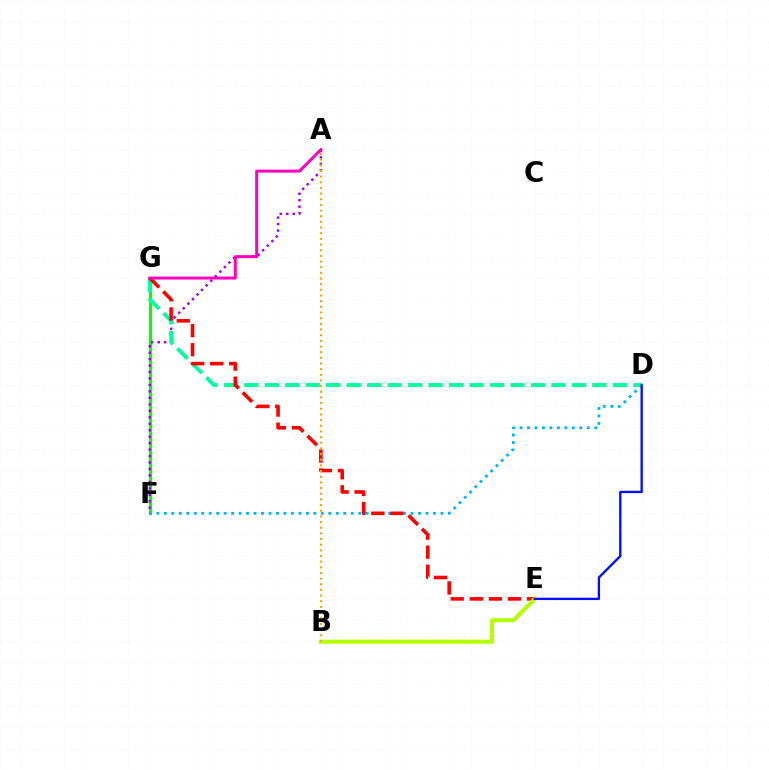{('F', 'G'): [{'color': '#08ff00', 'line_style': 'solid', 'thickness': 2.25}], ('D', 'F'): [{'color': '#00b5ff', 'line_style': 'dotted', 'thickness': 2.03}], ('A', 'F'): [{'color': '#9b00ff', 'line_style': 'dotted', 'thickness': 1.76}], ('D', 'G'): [{'color': '#00ff9d', 'line_style': 'dashed', 'thickness': 2.78}], ('E', 'G'): [{'color': '#ff0000', 'line_style': 'dashed', 'thickness': 2.59}], ('B', 'E'): [{'color': '#b3ff00', 'line_style': 'solid', 'thickness': 2.9}], ('D', 'E'): [{'color': '#0010ff', 'line_style': 'solid', 'thickness': 1.69}], ('A', 'B'): [{'color': '#ffa500', 'line_style': 'dotted', 'thickness': 1.54}], ('A', 'G'): [{'color': '#ff00bd', 'line_style': 'solid', 'thickness': 2.15}]}